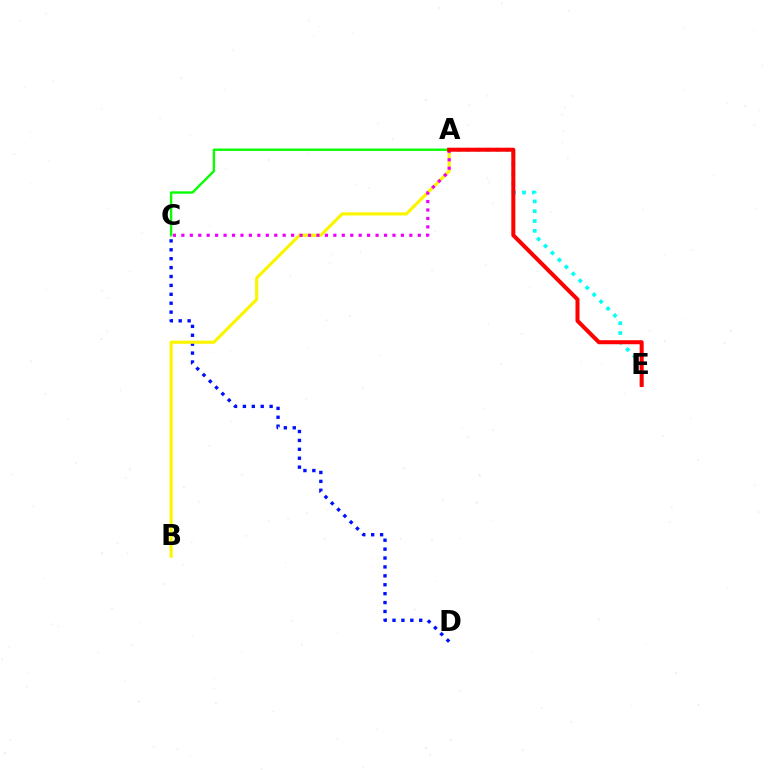{('C', 'D'): [{'color': '#0010ff', 'line_style': 'dotted', 'thickness': 2.42}], ('A', 'B'): [{'color': '#fcf500', 'line_style': 'solid', 'thickness': 2.28}], ('A', 'E'): [{'color': '#00fff6', 'line_style': 'dotted', 'thickness': 2.67}, {'color': '#ff0000', 'line_style': 'solid', 'thickness': 2.9}], ('A', 'C'): [{'color': '#ee00ff', 'line_style': 'dotted', 'thickness': 2.29}, {'color': '#08ff00', 'line_style': 'solid', 'thickness': 1.7}]}